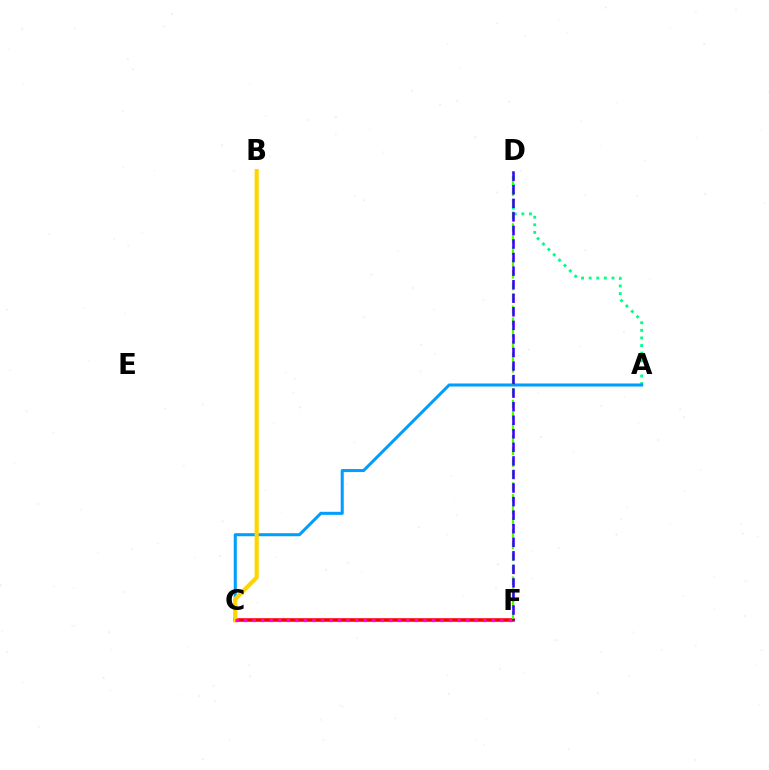{('A', 'D'): [{'color': '#00ff86', 'line_style': 'dotted', 'thickness': 2.07}], ('C', 'F'): [{'color': '#ff0000', 'line_style': 'solid', 'thickness': 2.58}, {'color': '#ff00ed', 'line_style': 'dotted', 'thickness': 2.32}], ('A', 'C'): [{'color': '#009eff', 'line_style': 'solid', 'thickness': 2.19}], ('B', 'C'): [{'color': '#ffd500', 'line_style': 'solid', 'thickness': 2.98}], ('D', 'F'): [{'color': '#4fff00', 'line_style': 'dashed', 'thickness': 1.6}, {'color': '#3700ff', 'line_style': 'dashed', 'thickness': 1.84}]}